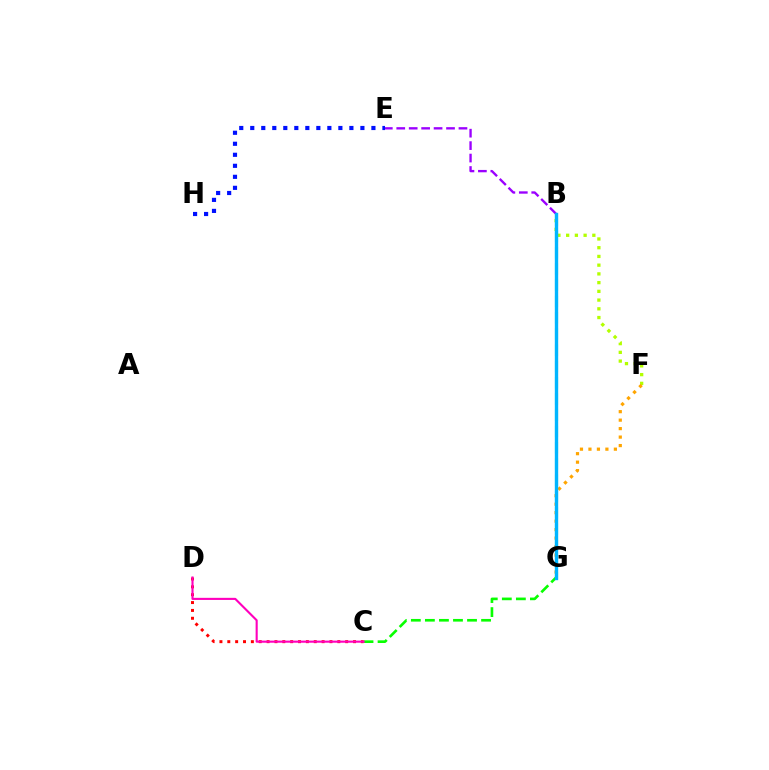{('C', 'G'): [{'color': '#08ff00', 'line_style': 'dashed', 'thickness': 1.91}], ('E', 'H'): [{'color': '#0010ff', 'line_style': 'dotted', 'thickness': 2.99}], ('B', 'F'): [{'color': '#b3ff00', 'line_style': 'dotted', 'thickness': 2.37}], ('F', 'G'): [{'color': '#ffa500', 'line_style': 'dotted', 'thickness': 2.3}], ('B', 'G'): [{'color': '#00ff9d', 'line_style': 'dashed', 'thickness': 2.21}, {'color': '#00b5ff', 'line_style': 'solid', 'thickness': 2.43}], ('C', 'D'): [{'color': '#ff0000', 'line_style': 'dotted', 'thickness': 2.14}, {'color': '#ff00bd', 'line_style': 'solid', 'thickness': 1.52}], ('B', 'E'): [{'color': '#9b00ff', 'line_style': 'dashed', 'thickness': 1.69}]}